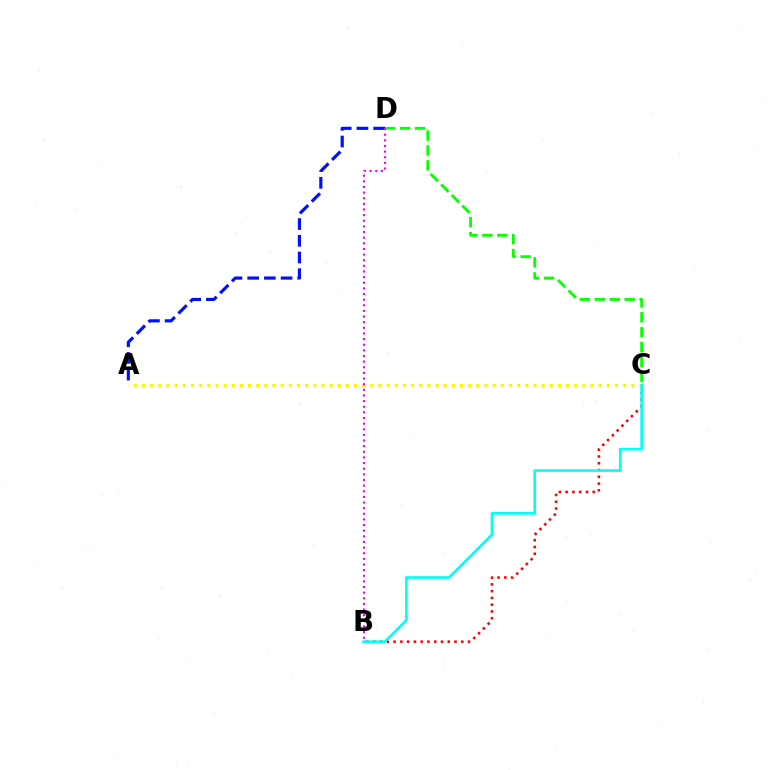{('B', 'C'): [{'color': '#ff0000', 'line_style': 'dotted', 'thickness': 1.84}, {'color': '#00fff6', 'line_style': 'solid', 'thickness': 1.9}], ('C', 'D'): [{'color': '#08ff00', 'line_style': 'dashed', 'thickness': 2.03}], ('A', 'C'): [{'color': '#fcf500', 'line_style': 'dotted', 'thickness': 2.22}], ('A', 'D'): [{'color': '#0010ff', 'line_style': 'dashed', 'thickness': 2.27}], ('B', 'D'): [{'color': '#ee00ff', 'line_style': 'dotted', 'thickness': 1.53}]}